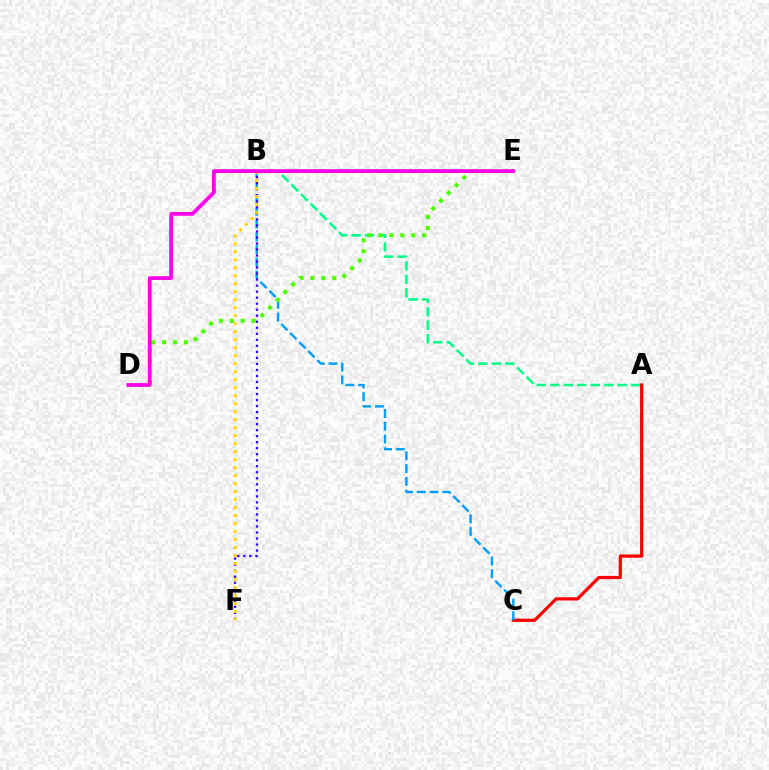{('A', 'B'): [{'color': '#00ff86', 'line_style': 'dashed', 'thickness': 1.83}], ('A', 'C'): [{'color': '#ff0000', 'line_style': 'solid', 'thickness': 2.32}], ('B', 'C'): [{'color': '#009eff', 'line_style': 'dashed', 'thickness': 1.73}], ('D', 'E'): [{'color': '#4fff00', 'line_style': 'dotted', 'thickness': 2.97}, {'color': '#ff00ed', 'line_style': 'solid', 'thickness': 2.7}], ('B', 'F'): [{'color': '#3700ff', 'line_style': 'dotted', 'thickness': 1.64}, {'color': '#ffd500', 'line_style': 'dotted', 'thickness': 2.17}]}